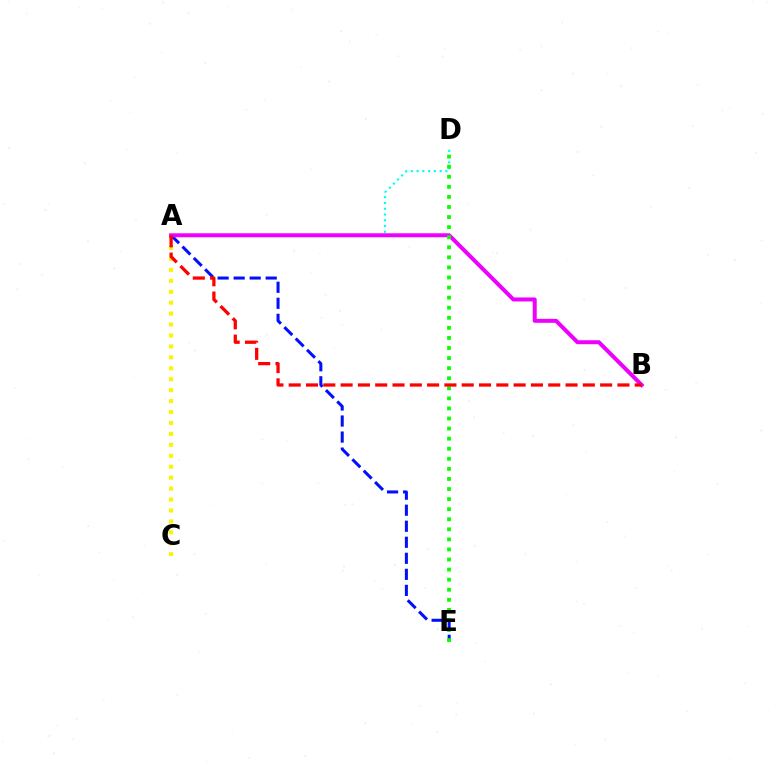{('A', 'C'): [{'color': '#fcf500', 'line_style': 'dotted', 'thickness': 2.97}], ('A', 'E'): [{'color': '#0010ff', 'line_style': 'dashed', 'thickness': 2.18}], ('A', 'D'): [{'color': '#00fff6', 'line_style': 'dotted', 'thickness': 1.57}], ('A', 'B'): [{'color': '#ee00ff', 'line_style': 'solid', 'thickness': 2.86}, {'color': '#ff0000', 'line_style': 'dashed', 'thickness': 2.35}], ('D', 'E'): [{'color': '#08ff00', 'line_style': 'dotted', 'thickness': 2.74}]}